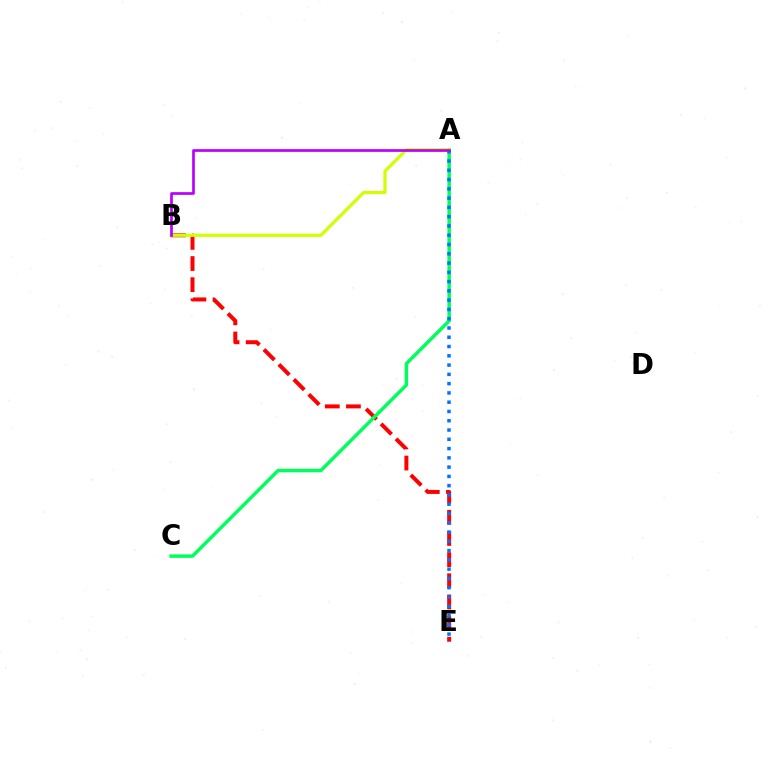{('B', 'E'): [{'color': '#ff0000', 'line_style': 'dashed', 'thickness': 2.87}], ('A', 'C'): [{'color': '#00ff5c', 'line_style': 'solid', 'thickness': 2.5}], ('A', 'B'): [{'color': '#d1ff00', 'line_style': 'solid', 'thickness': 2.3}, {'color': '#b900ff', 'line_style': 'solid', 'thickness': 1.94}], ('A', 'E'): [{'color': '#0074ff', 'line_style': 'dotted', 'thickness': 2.52}]}